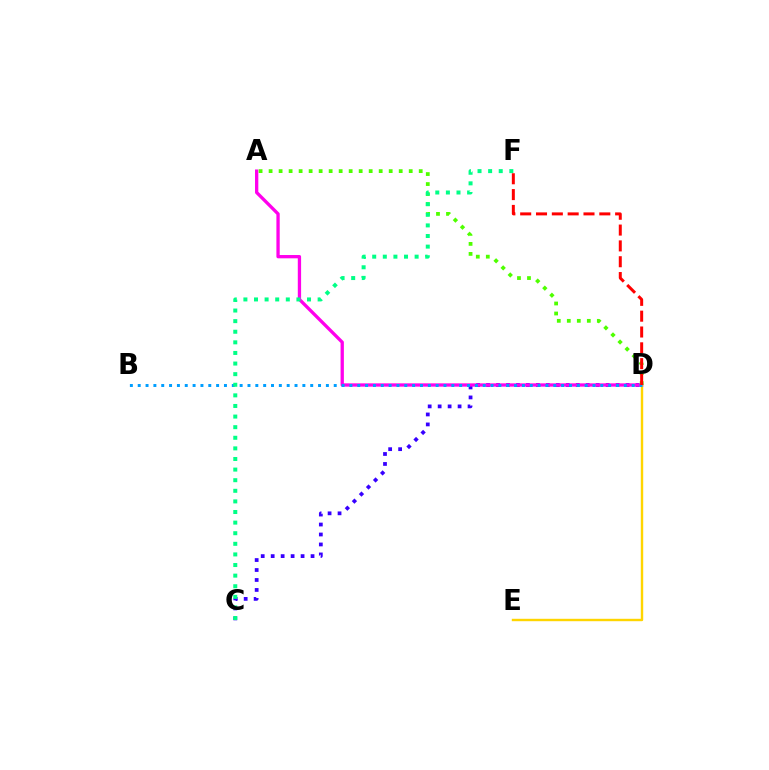{('C', 'D'): [{'color': '#3700ff', 'line_style': 'dotted', 'thickness': 2.71}], ('A', 'D'): [{'color': '#ff00ed', 'line_style': 'solid', 'thickness': 2.38}, {'color': '#4fff00', 'line_style': 'dotted', 'thickness': 2.72}], ('D', 'E'): [{'color': '#ffd500', 'line_style': 'solid', 'thickness': 1.74}], ('B', 'D'): [{'color': '#009eff', 'line_style': 'dotted', 'thickness': 2.13}], ('C', 'F'): [{'color': '#00ff86', 'line_style': 'dotted', 'thickness': 2.88}], ('D', 'F'): [{'color': '#ff0000', 'line_style': 'dashed', 'thickness': 2.15}]}